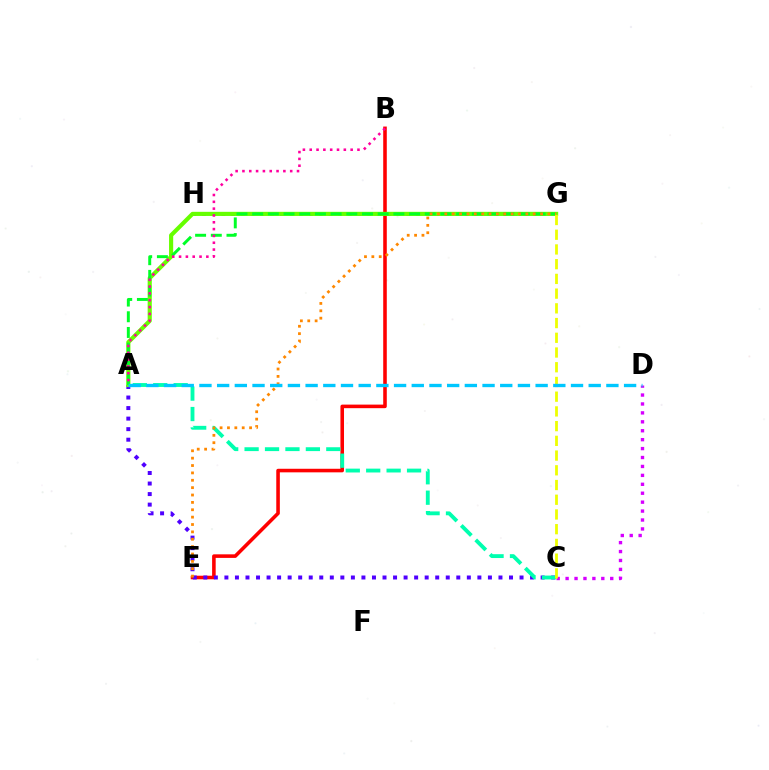{('B', 'E'): [{'color': '#ff0000', 'line_style': 'solid', 'thickness': 2.57}], ('A', 'C'): [{'color': '#4f00ff', 'line_style': 'dotted', 'thickness': 2.86}, {'color': '#00ffaf', 'line_style': 'dashed', 'thickness': 2.78}], ('C', 'D'): [{'color': '#d600ff', 'line_style': 'dotted', 'thickness': 2.43}], ('G', 'H'): [{'color': '#003fff', 'line_style': 'dotted', 'thickness': 2.64}], ('A', 'G'): [{'color': '#66ff00', 'line_style': 'solid', 'thickness': 2.98}, {'color': '#00ff27', 'line_style': 'dashed', 'thickness': 2.13}], ('E', 'G'): [{'color': '#ff8800', 'line_style': 'dotted', 'thickness': 2.0}], ('C', 'G'): [{'color': '#eeff00', 'line_style': 'dashed', 'thickness': 2.0}], ('A', 'B'): [{'color': '#ff00a0', 'line_style': 'dotted', 'thickness': 1.85}], ('A', 'D'): [{'color': '#00c7ff', 'line_style': 'dashed', 'thickness': 2.4}]}